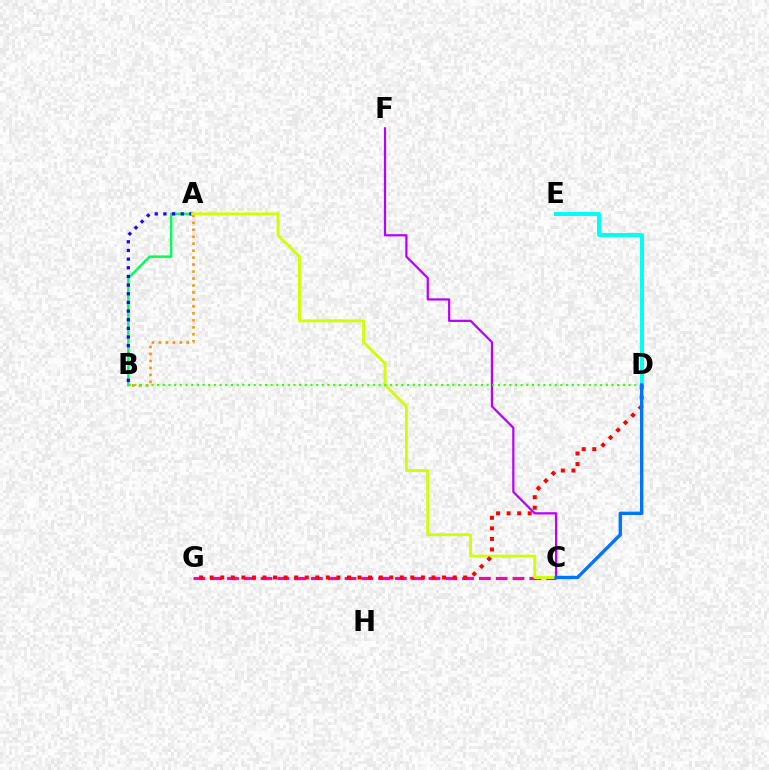{('D', 'E'): [{'color': '#00fff6', 'line_style': 'solid', 'thickness': 2.85}], ('C', 'G'): [{'color': '#ff00ac', 'line_style': 'dashed', 'thickness': 2.28}], ('C', 'F'): [{'color': '#b900ff', 'line_style': 'solid', 'thickness': 1.61}], ('A', 'B'): [{'color': '#ff9400', 'line_style': 'dotted', 'thickness': 1.89}, {'color': '#00ff5c', 'line_style': 'solid', 'thickness': 1.8}, {'color': '#2500ff', 'line_style': 'dotted', 'thickness': 2.35}], ('A', 'C'): [{'color': '#d1ff00', 'line_style': 'solid', 'thickness': 2.07}], ('D', 'G'): [{'color': '#ff0000', 'line_style': 'dotted', 'thickness': 2.87}], ('B', 'D'): [{'color': '#3dff00', 'line_style': 'dotted', 'thickness': 1.54}], ('C', 'D'): [{'color': '#0074ff', 'line_style': 'solid', 'thickness': 2.43}]}